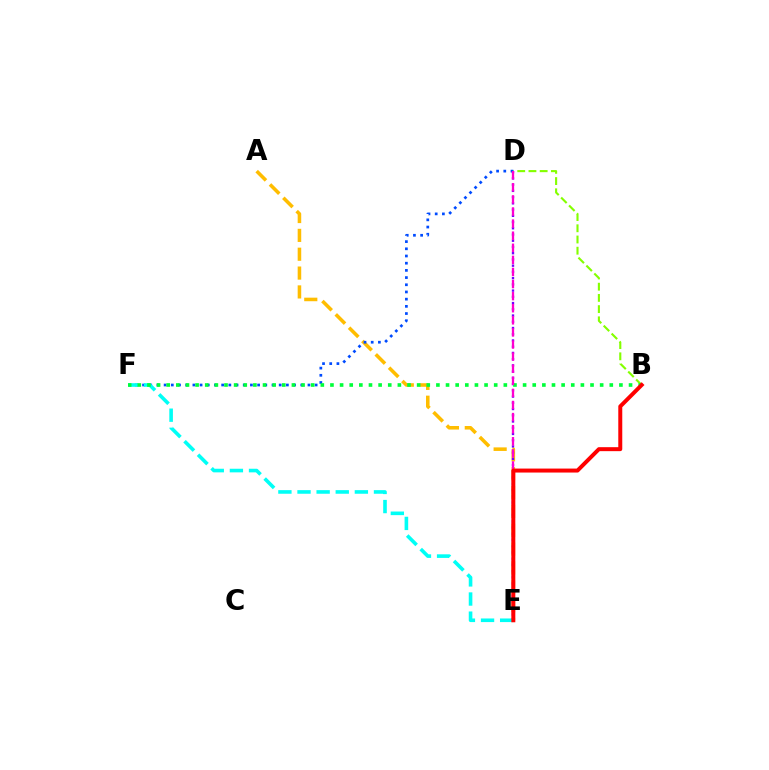{('A', 'E'): [{'color': '#ffbd00', 'line_style': 'dashed', 'thickness': 2.56}], ('B', 'D'): [{'color': '#84ff00', 'line_style': 'dashed', 'thickness': 1.52}], ('D', 'E'): [{'color': '#7200ff', 'line_style': 'dotted', 'thickness': 1.69}, {'color': '#ff00cf', 'line_style': 'dashed', 'thickness': 1.64}], ('D', 'F'): [{'color': '#004bff', 'line_style': 'dotted', 'thickness': 1.95}], ('E', 'F'): [{'color': '#00fff6', 'line_style': 'dashed', 'thickness': 2.6}], ('B', 'F'): [{'color': '#00ff39', 'line_style': 'dotted', 'thickness': 2.62}], ('B', 'E'): [{'color': '#ff0000', 'line_style': 'solid', 'thickness': 2.86}]}